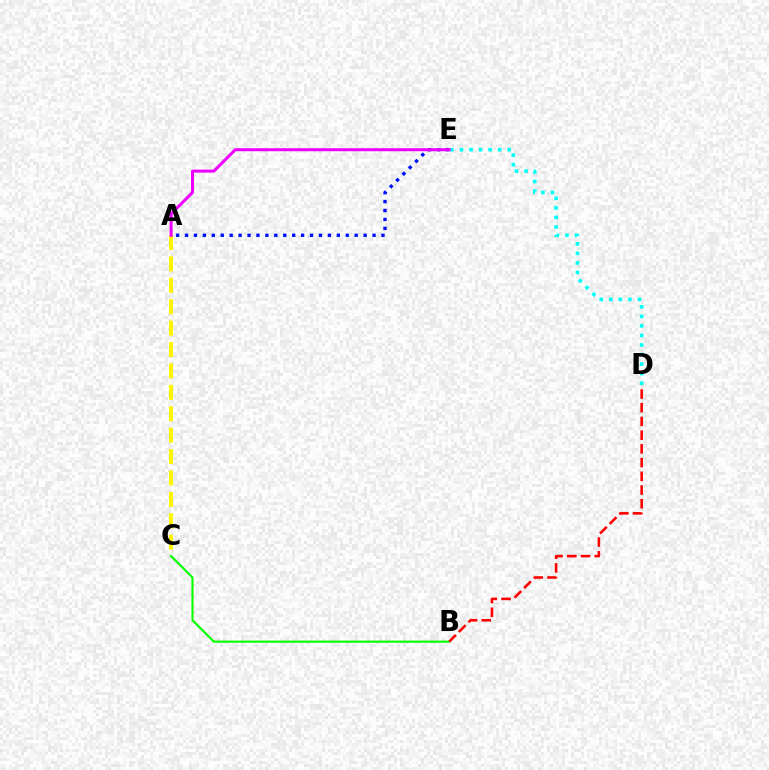{('B', 'C'): [{'color': '#08ff00', 'line_style': 'solid', 'thickness': 1.55}], ('D', 'E'): [{'color': '#00fff6', 'line_style': 'dotted', 'thickness': 2.6}], ('A', 'E'): [{'color': '#0010ff', 'line_style': 'dotted', 'thickness': 2.43}, {'color': '#ee00ff', 'line_style': 'solid', 'thickness': 2.17}], ('A', 'C'): [{'color': '#fcf500', 'line_style': 'dashed', 'thickness': 2.91}], ('B', 'D'): [{'color': '#ff0000', 'line_style': 'dashed', 'thickness': 1.86}]}